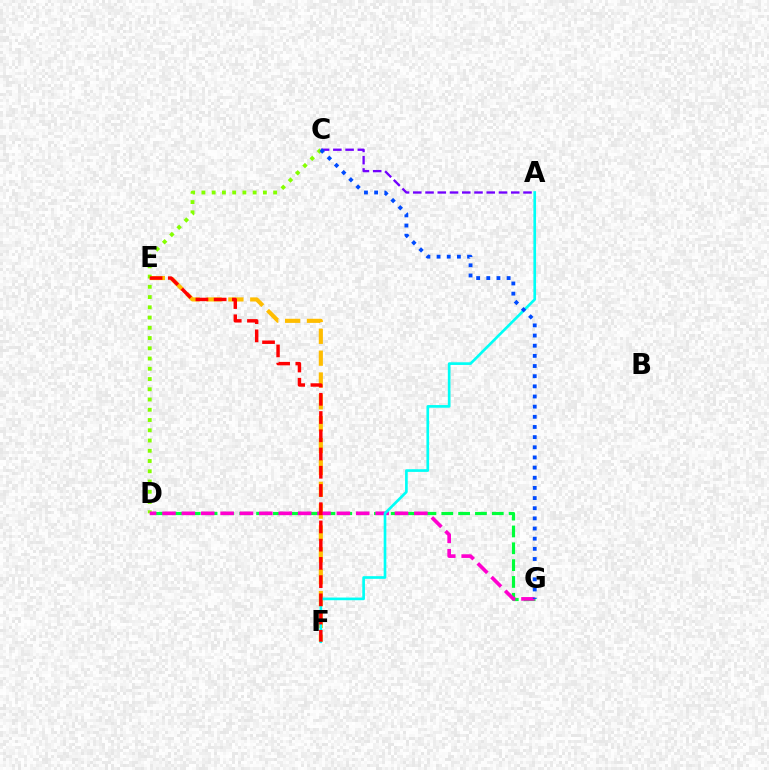{('E', 'F'): [{'color': '#ffbd00', 'line_style': 'dashed', 'thickness': 2.97}, {'color': '#ff0000', 'line_style': 'dashed', 'thickness': 2.48}], ('A', 'C'): [{'color': '#7200ff', 'line_style': 'dashed', 'thickness': 1.66}], ('C', 'D'): [{'color': '#84ff00', 'line_style': 'dotted', 'thickness': 2.78}], ('D', 'G'): [{'color': '#00ff39', 'line_style': 'dashed', 'thickness': 2.29}, {'color': '#ff00cf', 'line_style': 'dashed', 'thickness': 2.63}], ('A', 'F'): [{'color': '#00fff6', 'line_style': 'solid', 'thickness': 1.92}], ('C', 'G'): [{'color': '#004bff', 'line_style': 'dotted', 'thickness': 2.76}]}